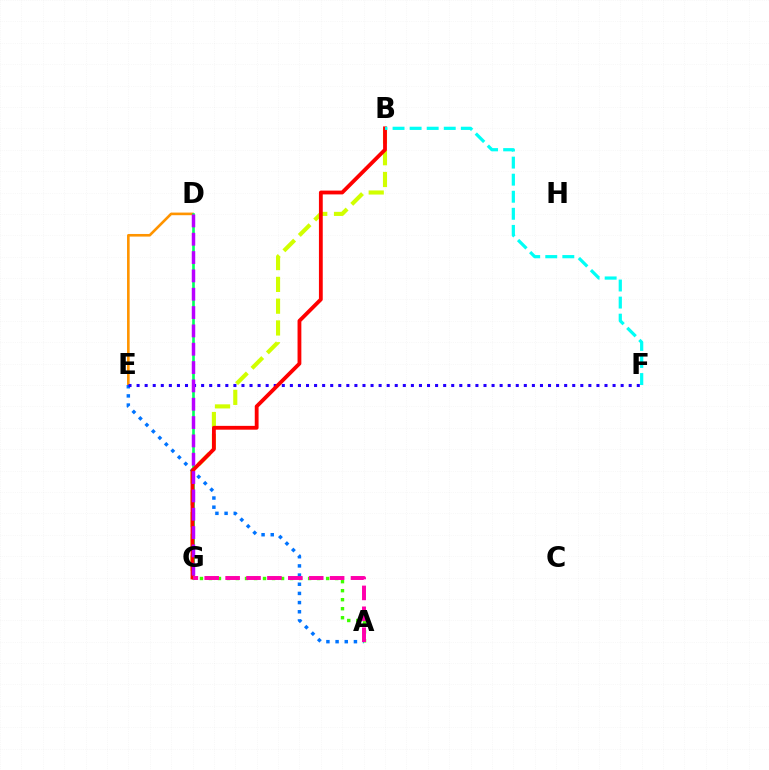{('B', 'G'): [{'color': '#d1ff00', 'line_style': 'dashed', 'thickness': 2.96}, {'color': '#ff0000', 'line_style': 'solid', 'thickness': 2.75}], ('D', 'E'): [{'color': '#ff9400', 'line_style': 'solid', 'thickness': 1.89}], ('A', 'G'): [{'color': '#3dff00', 'line_style': 'dotted', 'thickness': 2.45}, {'color': '#ff00ac', 'line_style': 'dashed', 'thickness': 2.84}], ('D', 'G'): [{'color': '#00ff5c', 'line_style': 'solid', 'thickness': 1.9}, {'color': '#b900ff', 'line_style': 'dashed', 'thickness': 2.49}], ('A', 'E'): [{'color': '#0074ff', 'line_style': 'dotted', 'thickness': 2.49}], ('E', 'F'): [{'color': '#2500ff', 'line_style': 'dotted', 'thickness': 2.19}], ('B', 'F'): [{'color': '#00fff6', 'line_style': 'dashed', 'thickness': 2.32}]}